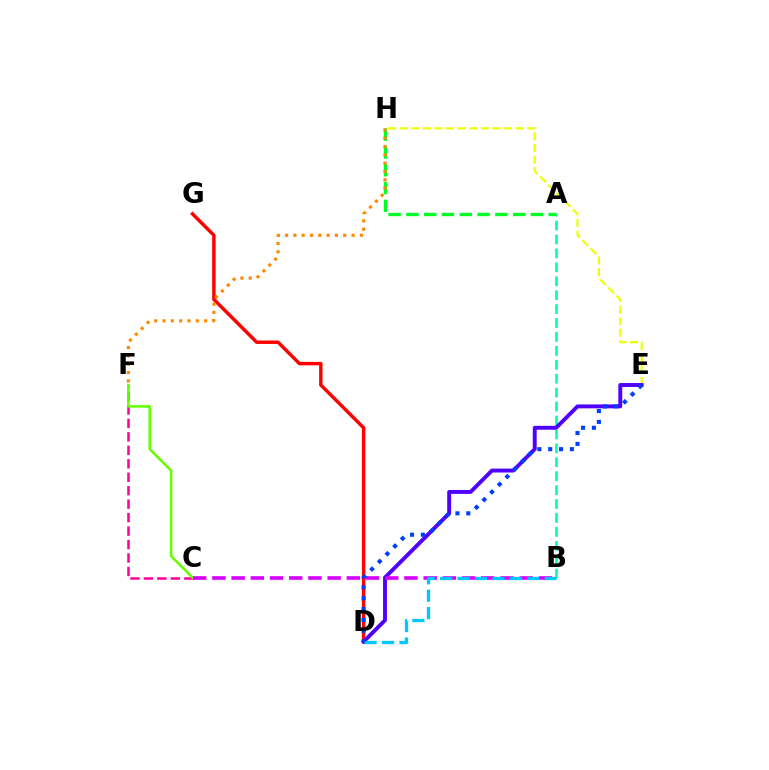{('C', 'F'): [{'color': '#ff00a0', 'line_style': 'dashed', 'thickness': 1.83}, {'color': '#66ff00', 'line_style': 'solid', 'thickness': 1.83}], ('A', 'B'): [{'color': '#00ffaf', 'line_style': 'dashed', 'thickness': 1.89}], ('A', 'H'): [{'color': '#00ff27', 'line_style': 'dashed', 'thickness': 2.42}], ('D', 'G'): [{'color': '#ff0000', 'line_style': 'solid', 'thickness': 2.47}], ('E', 'H'): [{'color': '#eeff00', 'line_style': 'dashed', 'thickness': 1.57}], ('D', 'E'): [{'color': '#4f00ff', 'line_style': 'solid', 'thickness': 2.81}, {'color': '#003fff', 'line_style': 'dotted', 'thickness': 2.95}], ('B', 'C'): [{'color': '#d600ff', 'line_style': 'dashed', 'thickness': 2.61}], ('B', 'D'): [{'color': '#00c7ff', 'line_style': 'dashed', 'thickness': 2.37}], ('F', 'H'): [{'color': '#ff8800', 'line_style': 'dotted', 'thickness': 2.26}]}